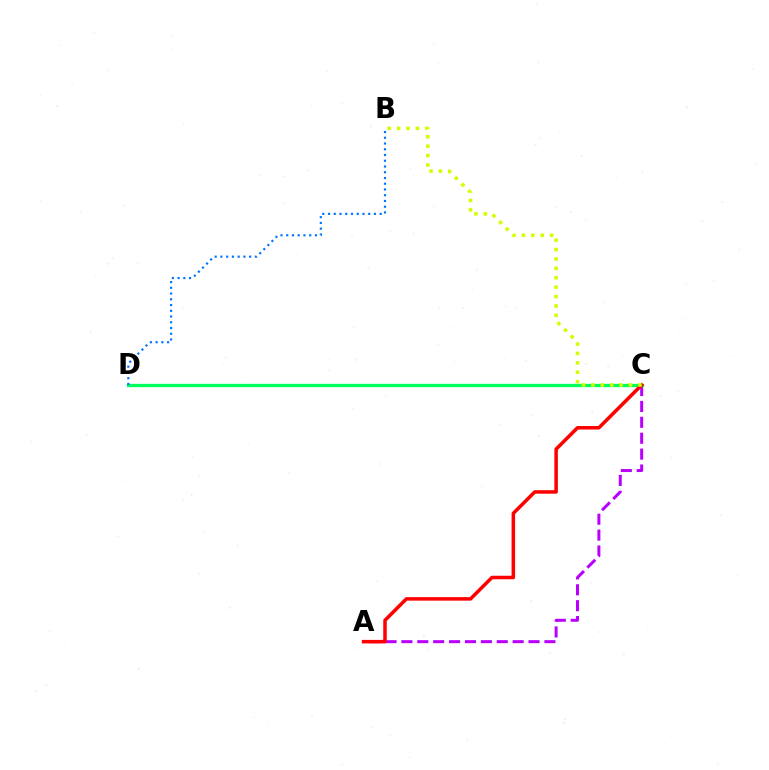{('A', 'C'): [{'color': '#b900ff', 'line_style': 'dashed', 'thickness': 2.16}, {'color': '#ff0000', 'line_style': 'solid', 'thickness': 2.53}], ('C', 'D'): [{'color': '#00ff5c', 'line_style': 'solid', 'thickness': 2.38}], ('B', 'D'): [{'color': '#0074ff', 'line_style': 'dotted', 'thickness': 1.56}], ('B', 'C'): [{'color': '#d1ff00', 'line_style': 'dotted', 'thickness': 2.55}]}